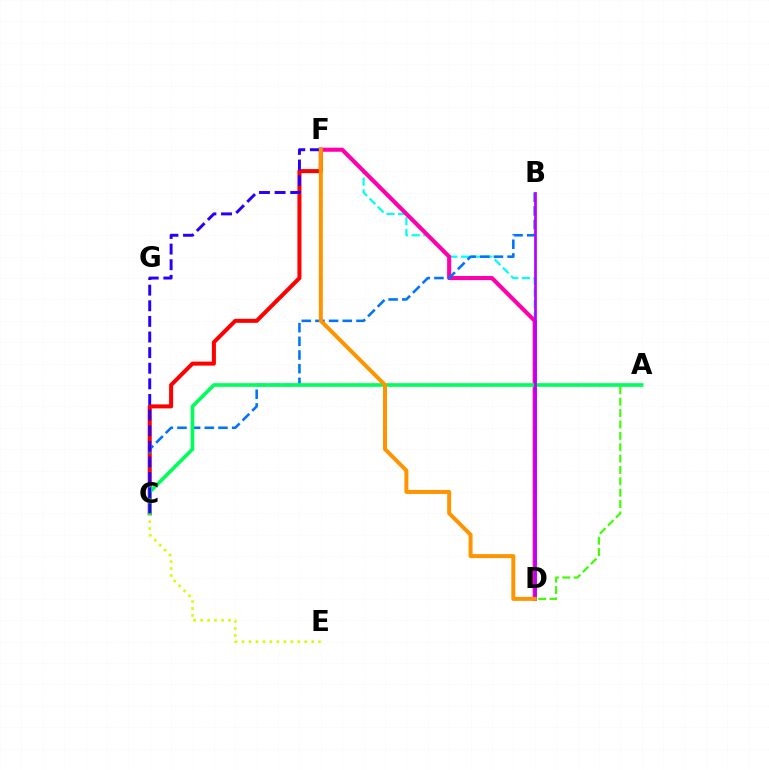{('D', 'F'): [{'color': '#00fff6', 'line_style': 'dashed', 'thickness': 1.58}, {'color': '#ff00ac', 'line_style': 'solid', 'thickness': 2.95}, {'color': '#ff9400', 'line_style': 'solid', 'thickness': 2.87}], ('C', 'F'): [{'color': '#ff0000', 'line_style': 'solid', 'thickness': 2.9}, {'color': '#2500ff', 'line_style': 'dashed', 'thickness': 2.12}], ('B', 'C'): [{'color': '#0074ff', 'line_style': 'dashed', 'thickness': 1.86}], ('A', 'D'): [{'color': '#3dff00', 'line_style': 'dashed', 'thickness': 1.55}], ('C', 'E'): [{'color': '#d1ff00', 'line_style': 'dotted', 'thickness': 1.89}], ('A', 'C'): [{'color': '#00ff5c', 'line_style': 'solid', 'thickness': 2.64}], ('B', 'D'): [{'color': '#b900ff', 'line_style': 'solid', 'thickness': 1.96}]}